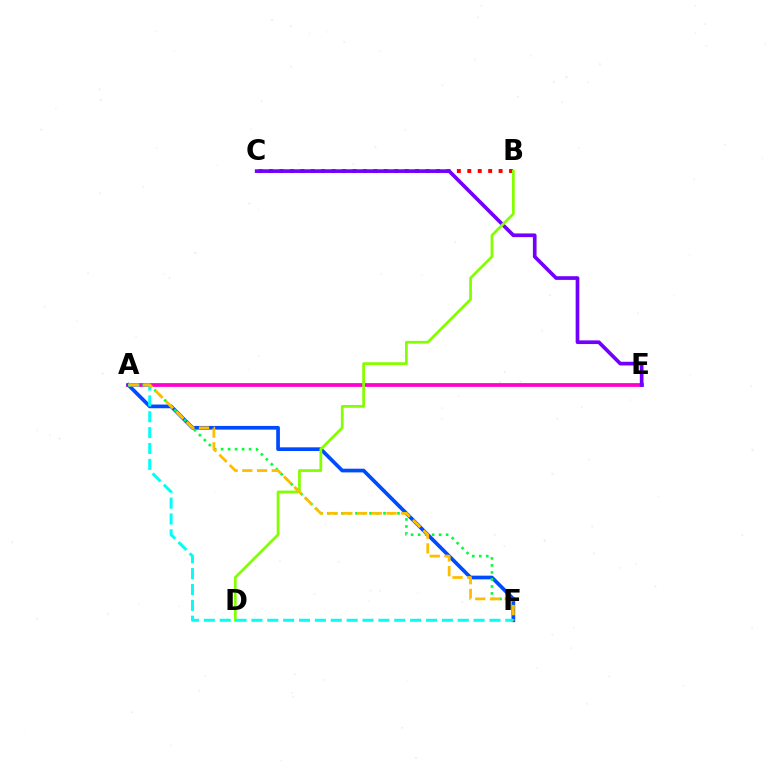{('A', 'E'): [{'color': '#ff00cf', 'line_style': 'solid', 'thickness': 2.72}], ('A', 'F'): [{'color': '#004bff', 'line_style': 'solid', 'thickness': 2.66}, {'color': '#00ff39', 'line_style': 'dotted', 'thickness': 1.9}, {'color': '#00fff6', 'line_style': 'dashed', 'thickness': 2.16}, {'color': '#ffbd00', 'line_style': 'dashed', 'thickness': 2.0}], ('B', 'C'): [{'color': '#ff0000', 'line_style': 'dotted', 'thickness': 2.84}], ('C', 'E'): [{'color': '#7200ff', 'line_style': 'solid', 'thickness': 2.65}], ('B', 'D'): [{'color': '#84ff00', 'line_style': 'solid', 'thickness': 1.98}]}